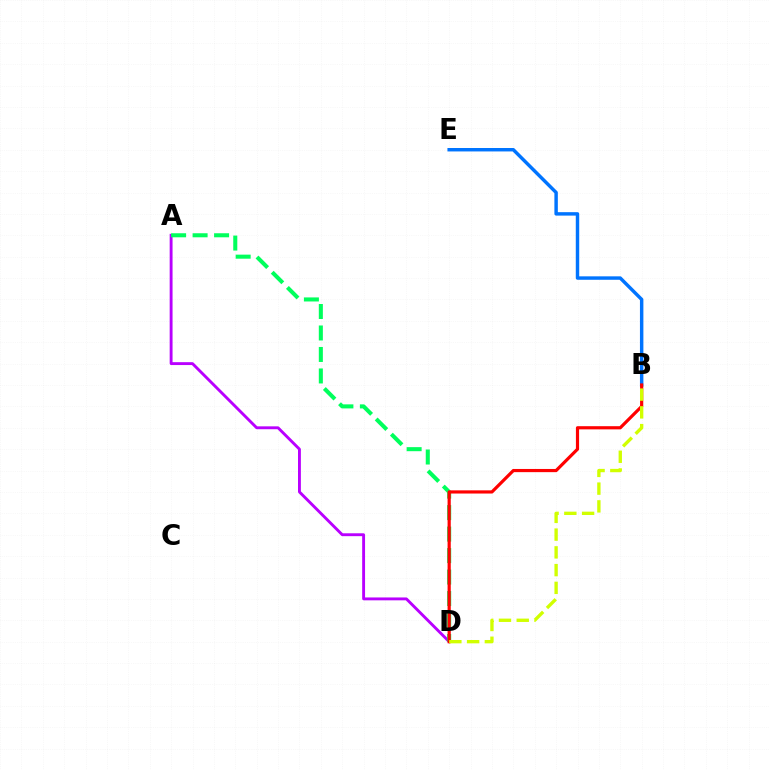{('A', 'D'): [{'color': '#b900ff', 'line_style': 'solid', 'thickness': 2.07}, {'color': '#00ff5c', 'line_style': 'dashed', 'thickness': 2.92}], ('B', 'E'): [{'color': '#0074ff', 'line_style': 'solid', 'thickness': 2.48}], ('B', 'D'): [{'color': '#ff0000', 'line_style': 'solid', 'thickness': 2.29}, {'color': '#d1ff00', 'line_style': 'dashed', 'thickness': 2.41}]}